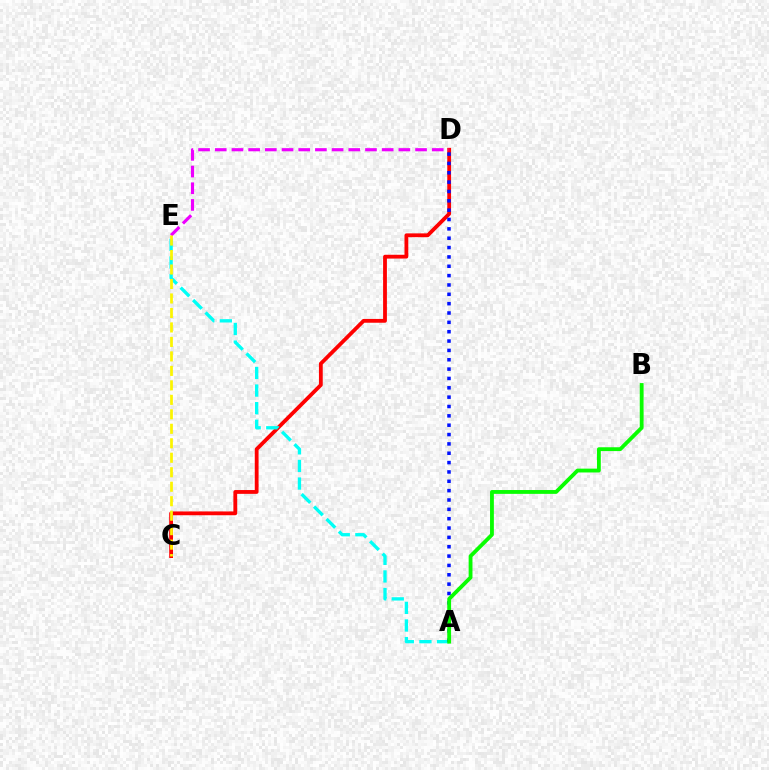{('C', 'D'): [{'color': '#ff0000', 'line_style': 'solid', 'thickness': 2.74}], ('D', 'E'): [{'color': '#ee00ff', 'line_style': 'dashed', 'thickness': 2.27}], ('A', 'E'): [{'color': '#00fff6', 'line_style': 'dashed', 'thickness': 2.39}], ('A', 'D'): [{'color': '#0010ff', 'line_style': 'dotted', 'thickness': 2.54}], ('C', 'E'): [{'color': '#fcf500', 'line_style': 'dashed', 'thickness': 1.97}], ('A', 'B'): [{'color': '#08ff00', 'line_style': 'solid', 'thickness': 2.76}]}